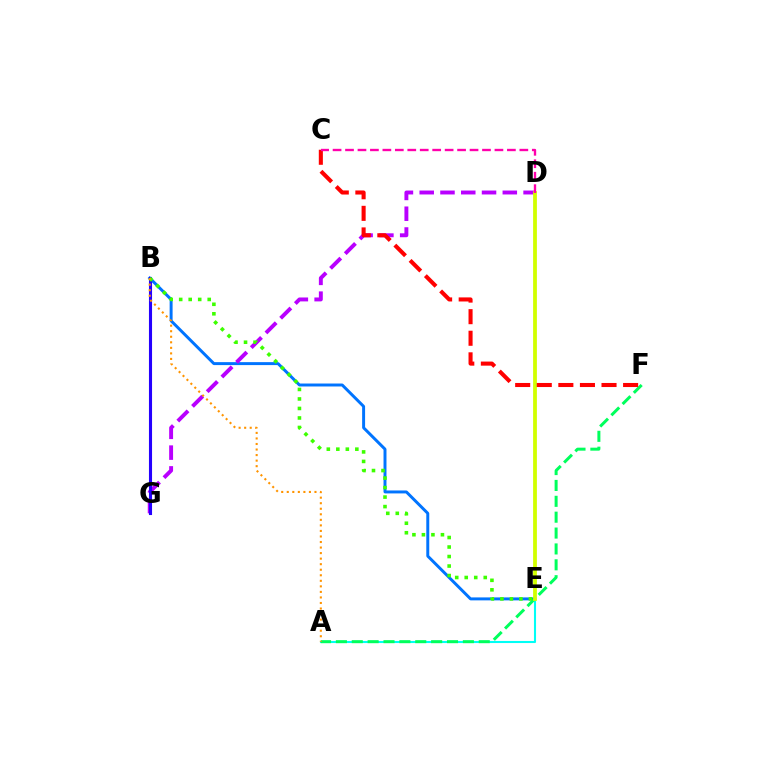{('B', 'E'): [{'color': '#0074ff', 'line_style': 'solid', 'thickness': 2.13}, {'color': '#3dff00', 'line_style': 'dotted', 'thickness': 2.58}], ('A', 'E'): [{'color': '#00fff6', 'line_style': 'solid', 'thickness': 1.5}], ('D', 'G'): [{'color': '#b900ff', 'line_style': 'dashed', 'thickness': 2.82}], ('A', 'F'): [{'color': '#00ff5c', 'line_style': 'dashed', 'thickness': 2.16}], ('D', 'E'): [{'color': '#d1ff00', 'line_style': 'solid', 'thickness': 2.73}], ('C', 'F'): [{'color': '#ff0000', 'line_style': 'dashed', 'thickness': 2.93}], ('C', 'D'): [{'color': '#ff00ac', 'line_style': 'dashed', 'thickness': 1.69}], ('B', 'G'): [{'color': '#2500ff', 'line_style': 'solid', 'thickness': 2.23}], ('A', 'B'): [{'color': '#ff9400', 'line_style': 'dotted', 'thickness': 1.51}]}